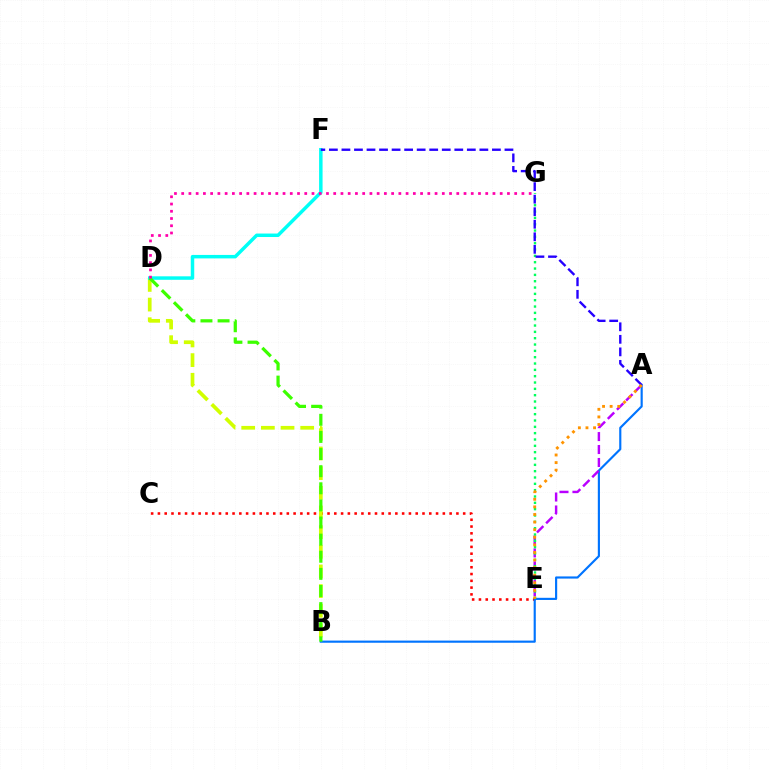{('C', 'E'): [{'color': '#ff0000', 'line_style': 'dotted', 'thickness': 1.84}], ('B', 'D'): [{'color': '#d1ff00', 'line_style': 'dashed', 'thickness': 2.67}, {'color': '#3dff00', 'line_style': 'dashed', 'thickness': 2.33}], ('D', 'F'): [{'color': '#00fff6', 'line_style': 'solid', 'thickness': 2.5}], ('A', 'B'): [{'color': '#0074ff', 'line_style': 'solid', 'thickness': 1.55}], ('A', 'E'): [{'color': '#b900ff', 'line_style': 'dashed', 'thickness': 1.76}, {'color': '#ff9400', 'line_style': 'dotted', 'thickness': 2.06}], ('E', 'G'): [{'color': '#00ff5c', 'line_style': 'dotted', 'thickness': 1.72}], ('A', 'F'): [{'color': '#2500ff', 'line_style': 'dashed', 'thickness': 1.7}], ('D', 'G'): [{'color': '#ff00ac', 'line_style': 'dotted', 'thickness': 1.97}]}